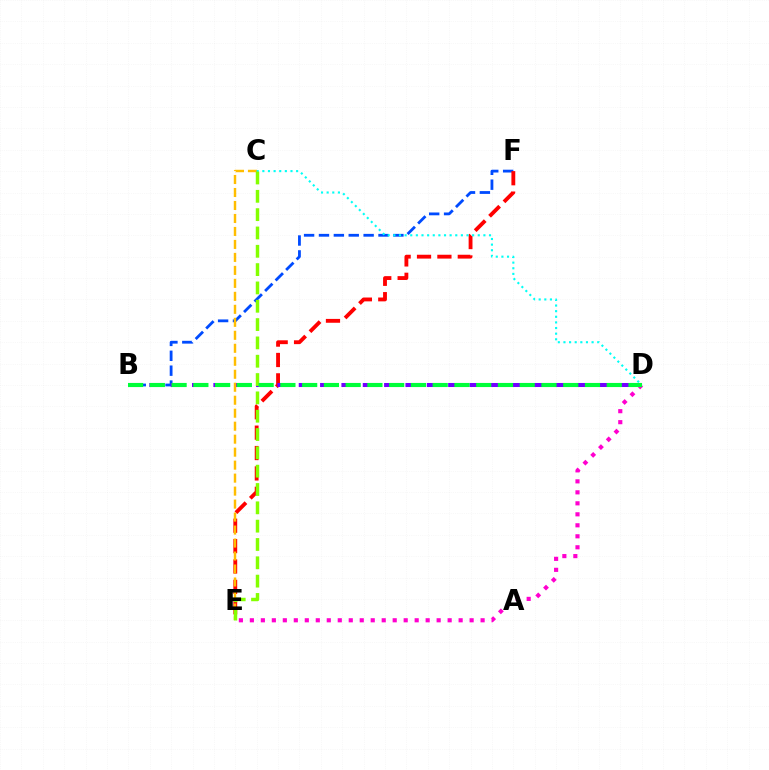{('D', 'E'): [{'color': '#ff00cf', 'line_style': 'dotted', 'thickness': 2.99}], ('B', 'F'): [{'color': '#004bff', 'line_style': 'dashed', 'thickness': 2.02}], ('E', 'F'): [{'color': '#ff0000', 'line_style': 'dashed', 'thickness': 2.77}], ('B', 'D'): [{'color': '#7200ff', 'line_style': 'dashed', 'thickness': 2.9}, {'color': '#00ff39', 'line_style': 'dashed', 'thickness': 2.96}], ('C', 'E'): [{'color': '#ffbd00', 'line_style': 'dashed', 'thickness': 1.76}, {'color': '#84ff00', 'line_style': 'dashed', 'thickness': 2.49}], ('C', 'D'): [{'color': '#00fff6', 'line_style': 'dotted', 'thickness': 1.53}]}